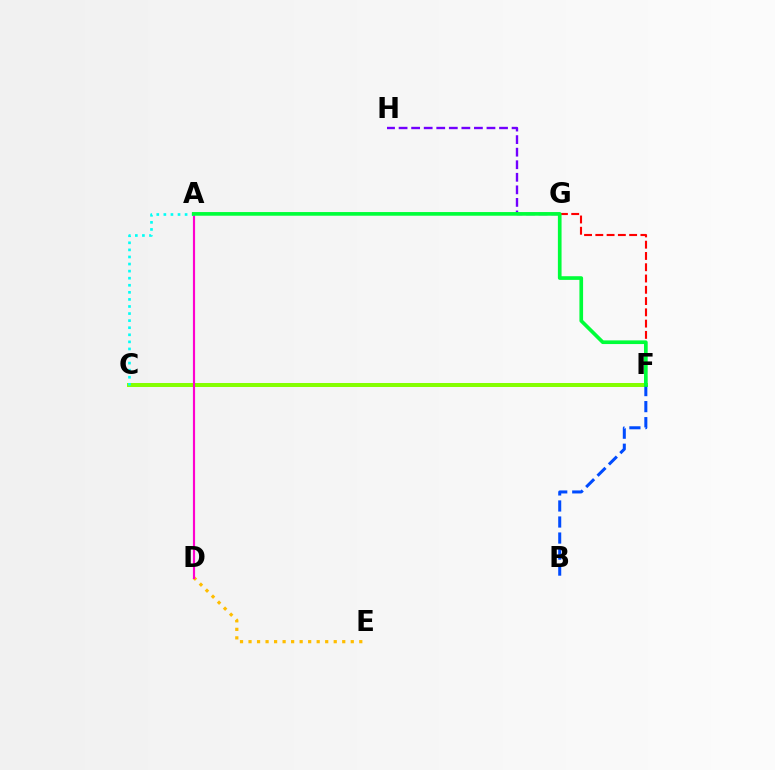{('C', 'F'): [{'color': '#84ff00', 'line_style': 'solid', 'thickness': 2.86}], ('D', 'E'): [{'color': '#ffbd00', 'line_style': 'dotted', 'thickness': 2.31}], ('A', 'D'): [{'color': '#ff00cf', 'line_style': 'solid', 'thickness': 1.55}], ('F', 'G'): [{'color': '#ff0000', 'line_style': 'dashed', 'thickness': 1.53}], ('G', 'H'): [{'color': '#7200ff', 'line_style': 'dashed', 'thickness': 1.71}], ('B', 'F'): [{'color': '#004bff', 'line_style': 'dashed', 'thickness': 2.18}], ('A', 'C'): [{'color': '#00fff6', 'line_style': 'dotted', 'thickness': 1.92}], ('A', 'F'): [{'color': '#00ff39', 'line_style': 'solid', 'thickness': 2.64}]}